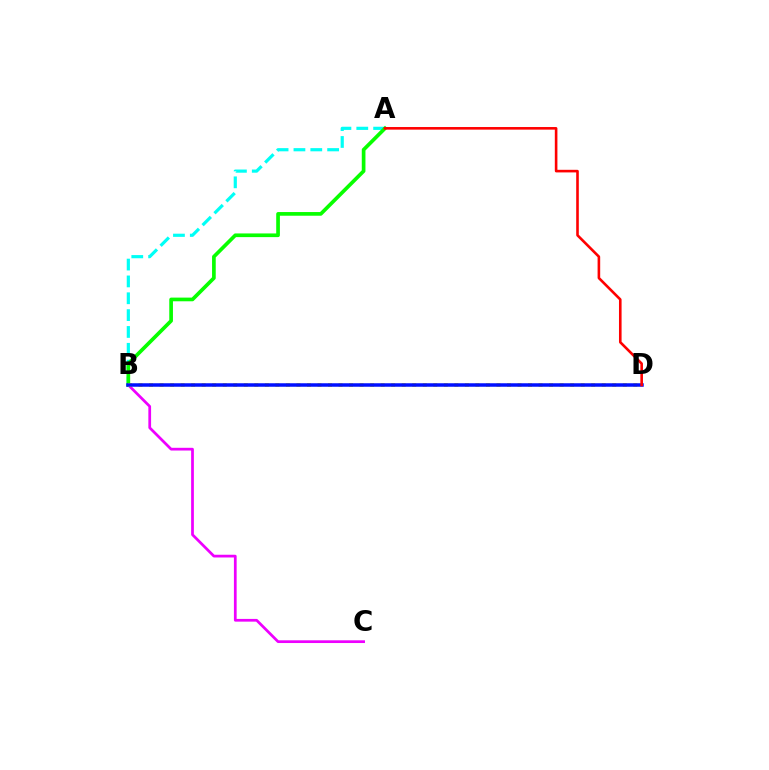{('B', 'C'): [{'color': '#ee00ff', 'line_style': 'solid', 'thickness': 1.97}], ('A', 'B'): [{'color': '#00fff6', 'line_style': 'dashed', 'thickness': 2.29}, {'color': '#08ff00', 'line_style': 'solid', 'thickness': 2.65}], ('B', 'D'): [{'color': '#fcf500', 'line_style': 'dotted', 'thickness': 2.86}, {'color': '#0010ff', 'line_style': 'solid', 'thickness': 2.52}], ('A', 'D'): [{'color': '#ff0000', 'line_style': 'solid', 'thickness': 1.88}]}